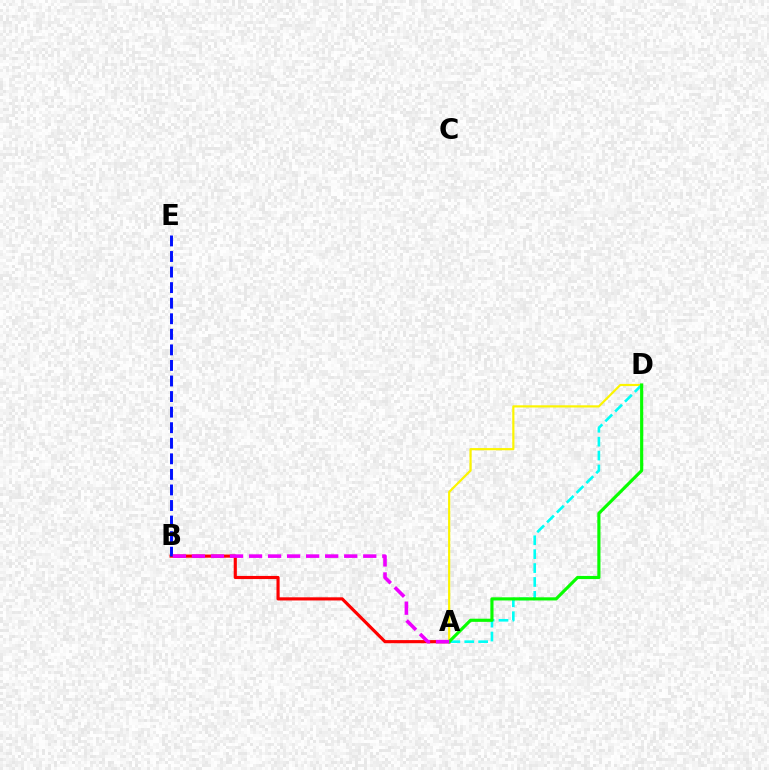{('A', 'B'): [{'color': '#ff0000', 'line_style': 'solid', 'thickness': 2.26}, {'color': '#ee00ff', 'line_style': 'dashed', 'thickness': 2.59}], ('B', 'E'): [{'color': '#0010ff', 'line_style': 'dashed', 'thickness': 2.11}], ('A', 'D'): [{'color': '#fcf500', 'line_style': 'solid', 'thickness': 1.58}, {'color': '#00fff6', 'line_style': 'dashed', 'thickness': 1.89}, {'color': '#08ff00', 'line_style': 'solid', 'thickness': 2.26}]}